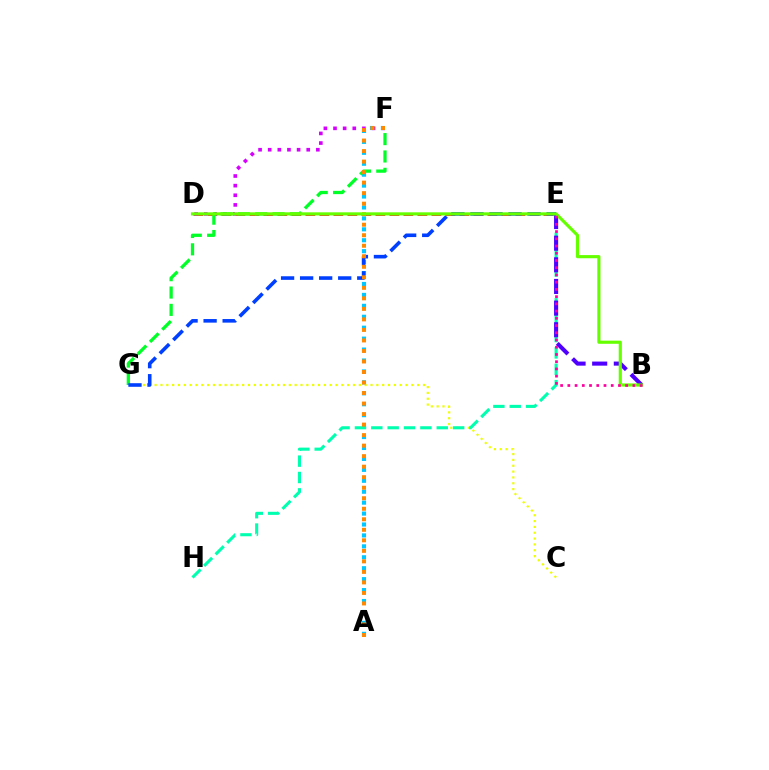{('A', 'F'): [{'color': '#00c7ff', 'line_style': 'dotted', 'thickness': 2.97}, {'color': '#ff8800', 'line_style': 'dotted', 'thickness': 2.86}], ('D', 'E'): [{'color': '#ff0000', 'line_style': 'dashed', 'thickness': 1.9}], ('C', 'G'): [{'color': '#eeff00', 'line_style': 'dotted', 'thickness': 1.59}], ('D', 'F'): [{'color': '#d600ff', 'line_style': 'dotted', 'thickness': 2.62}], ('F', 'G'): [{'color': '#00ff27', 'line_style': 'dashed', 'thickness': 2.36}], ('E', 'G'): [{'color': '#003fff', 'line_style': 'dashed', 'thickness': 2.59}], ('E', 'H'): [{'color': '#00ffaf', 'line_style': 'dashed', 'thickness': 2.22}], ('B', 'E'): [{'color': '#4f00ff', 'line_style': 'dashed', 'thickness': 2.94}, {'color': '#ff00a0', 'line_style': 'dotted', 'thickness': 1.96}], ('B', 'D'): [{'color': '#66ff00', 'line_style': 'solid', 'thickness': 2.27}]}